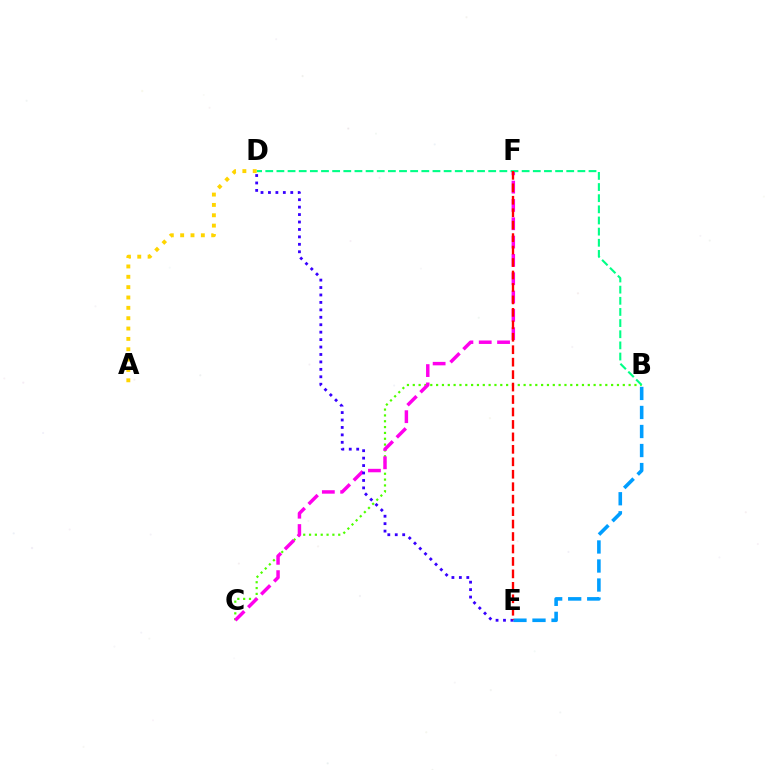{('B', 'C'): [{'color': '#4fff00', 'line_style': 'dotted', 'thickness': 1.59}], ('C', 'F'): [{'color': '#ff00ed', 'line_style': 'dashed', 'thickness': 2.49}], ('B', 'D'): [{'color': '#00ff86', 'line_style': 'dashed', 'thickness': 1.51}], ('B', 'E'): [{'color': '#009eff', 'line_style': 'dashed', 'thickness': 2.58}], ('D', 'E'): [{'color': '#3700ff', 'line_style': 'dotted', 'thickness': 2.02}], ('E', 'F'): [{'color': '#ff0000', 'line_style': 'dashed', 'thickness': 1.69}], ('A', 'D'): [{'color': '#ffd500', 'line_style': 'dotted', 'thickness': 2.81}]}